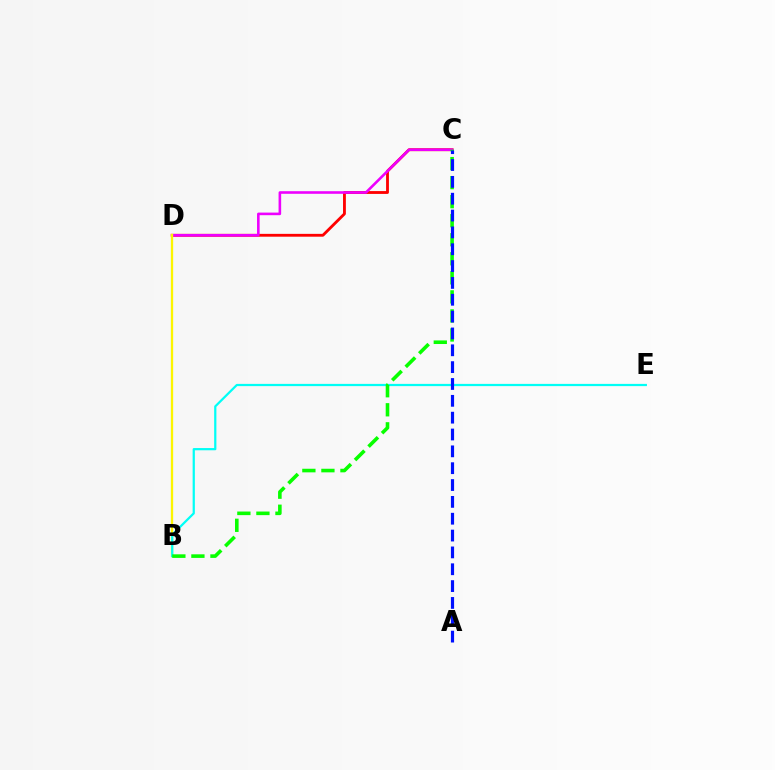{('C', 'D'): [{'color': '#ff0000', 'line_style': 'solid', 'thickness': 2.04}, {'color': '#ee00ff', 'line_style': 'solid', 'thickness': 1.87}], ('B', 'D'): [{'color': '#fcf500', 'line_style': 'solid', 'thickness': 1.66}], ('B', 'E'): [{'color': '#00fff6', 'line_style': 'solid', 'thickness': 1.61}], ('B', 'C'): [{'color': '#08ff00', 'line_style': 'dashed', 'thickness': 2.59}], ('A', 'C'): [{'color': '#0010ff', 'line_style': 'dashed', 'thickness': 2.29}]}